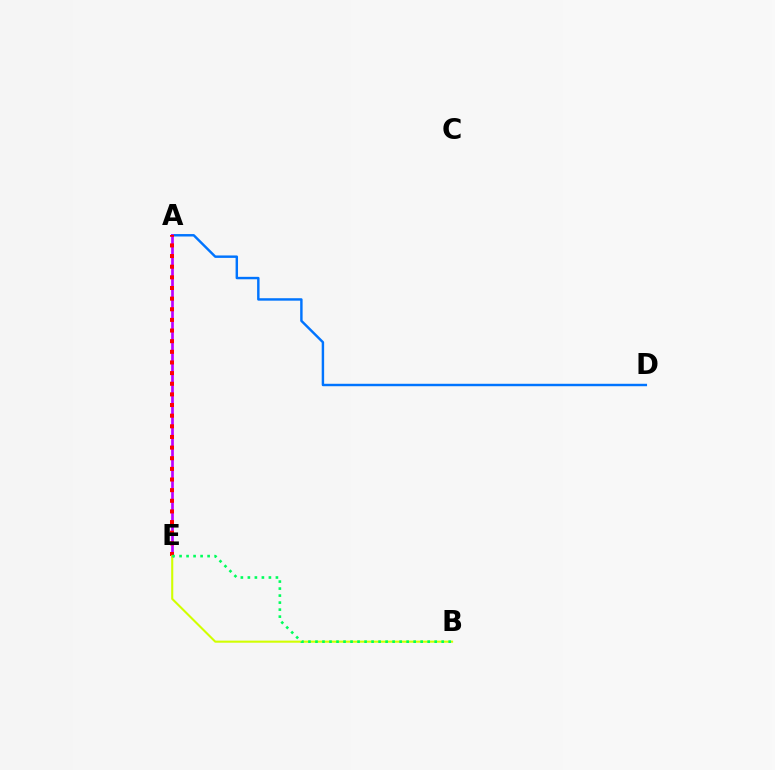{('A', 'D'): [{'color': '#0074ff', 'line_style': 'solid', 'thickness': 1.75}], ('A', 'E'): [{'color': '#b900ff', 'line_style': 'solid', 'thickness': 1.94}, {'color': '#ff0000', 'line_style': 'dotted', 'thickness': 2.89}], ('B', 'E'): [{'color': '#d1ff00', 'line_style': 'solid', 'thickness': 1.51}, {'color': '#00ff5c', 'line_style': 'dotted', 'thickness': 1.91}]}